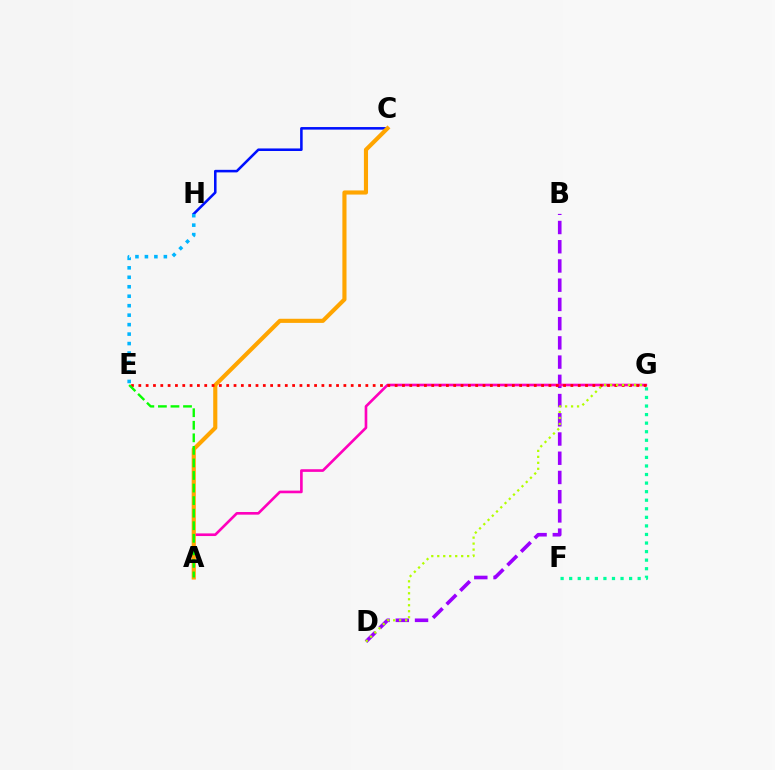{('F', 'G'): [{'color': '#00ff9d', 'line_style': 'dotted', 'thickness': 2.33}], ('C', 'H'): [{'color': '#0010ff', 'line_style': 'solid', 'thickness': 1.84}], ('B', 'D'): [{'color': '#9b00ff', 'line_style': 'dashed', 'thickness': 2.61}], ('E', 'H'): [{'color': '#00b5ff', 'line_style': 'dotted', 'thickness': 2.57}], ('A', 'G'): [{'color': '#ff00bd', 'line_style': 'solid', 'thickness': 1.9}], ('A', 'C'): [{'color': '#ffa500', 'line_style': 'solid', 'thickness': 2.97}], ('E', 'G'): [{'color': '#ff0000', 'line_style': 'dotted', 'thickness': 1.99}], ('A', 'E'): [{'color': '#08ff00', 'line_style': 'dashed', 'thickness': 1.71}], ('D', 'G'): [{'color': '#b3ff00', 'line_style': 'dotted', 'thickness': 1.62}]}